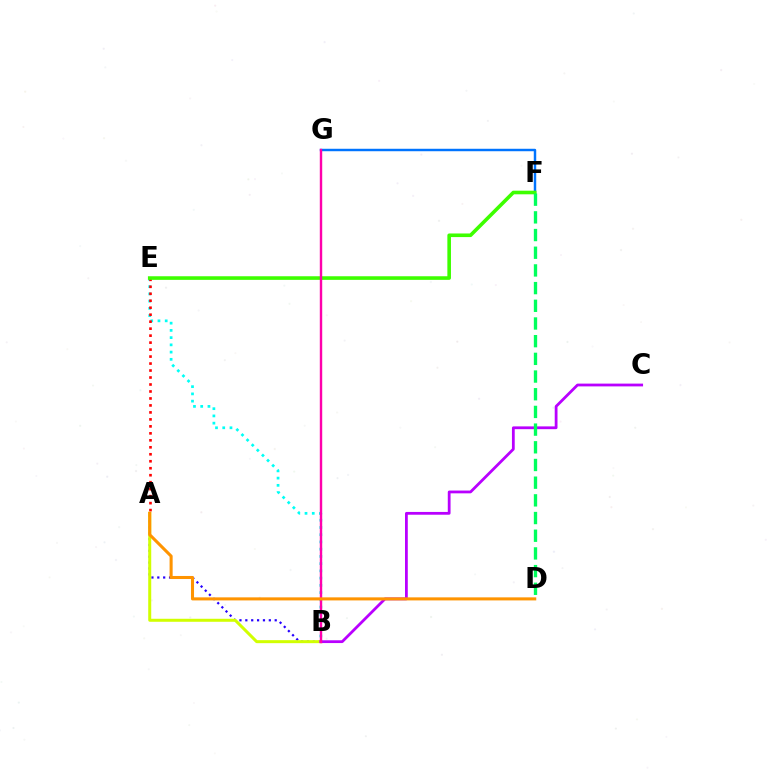{('A', 'B'): [{'color': '#2500ff', 'line_style': 'dotted', 'thickness': 1.6}, {'color': '#d1ff00', 'line_style': 'solid', 'thickness': 2.16}], ('F', 'G'): [{'color': '#0074ff', 'line_style': 'solid', 'thickness': 1.77}], ('B', 'E'): [{'color': '#00fff6', 'line_style': 'dotted', 'thickness': 1.97}], ('B', 'C'): [{'color': '#b900ff', 'line_style': 'solid', 'thickness': 2.0}], ('A', 'E'): [{'color': '#ff0000', 'line_style': 'dotted', 'thickness': 1.9}], ('E', 'F'): [{'color': '#3dff00', 'line_style': 'solid', 'thickness': 2.6}], ('D', 'F'): [{'color': '#00ff5c', 'line_style': 'dashed', 'thickness': 2.4}], ('B', 'G'): [{'color': '#ff00ac', 'line_style': 'solid', 'thickness': 1.74}], ('A', 'D'): [{'color': '#ff9400', 'line_style': 'solid', 'thickness': 2.2}]}